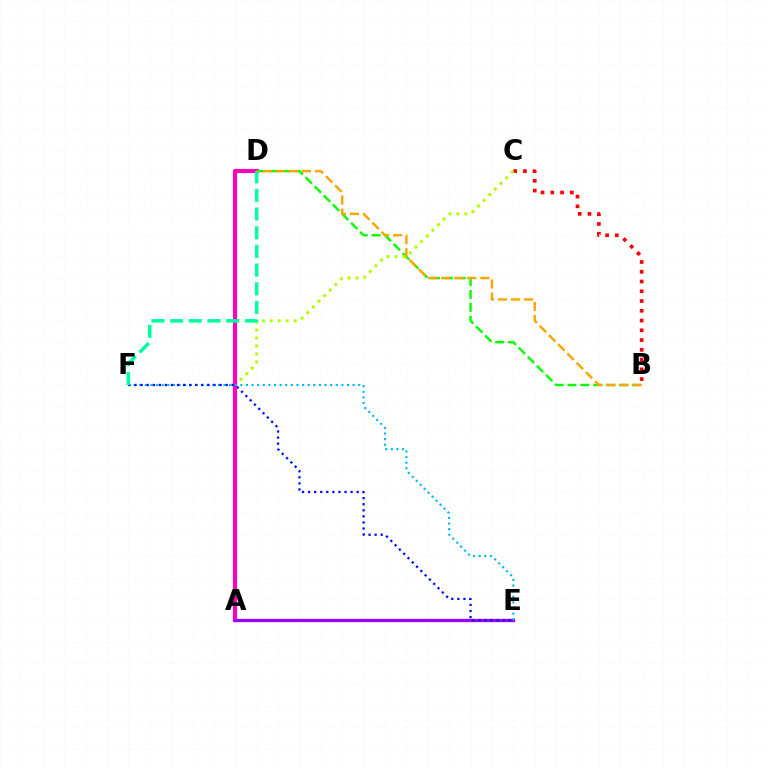{('B', 'D'): [{'color': '#08ff00', 'line_style': 'dashed', 'thickness': 1.75}, {'color': '#ffa500', 'line_style': 'dashed', 'thickness': 1.77}], ('B', 'C'): [{'color': '#ff0000', 'line_style': 'dotted', 'thickness': 2.65}], ('A', 'C'): [{'color': '#b3ff00', 'line_style': 'dotted', 'thickness': 2.16}], ('A', 'D'): [{'color': '#ff00bd', 'line_style': 'solid', 'thickness': 2.96}], ('A', 'E'): [{'color': '#9b00ff', 'line_style': 'solid', 'thickness': 2.37}], ('E', 'F'): [{'color': '#00b5ff', 'line_style': 'dotted', 'thickness': 1.53}, {'color': '#0010ff', 'line_style': 'dotted', 'thickness': 1.65}], ('D', 'F'): [{'color': '#00ff9d', 'line_style': 'dashed', 'thickness': 2.54}]}